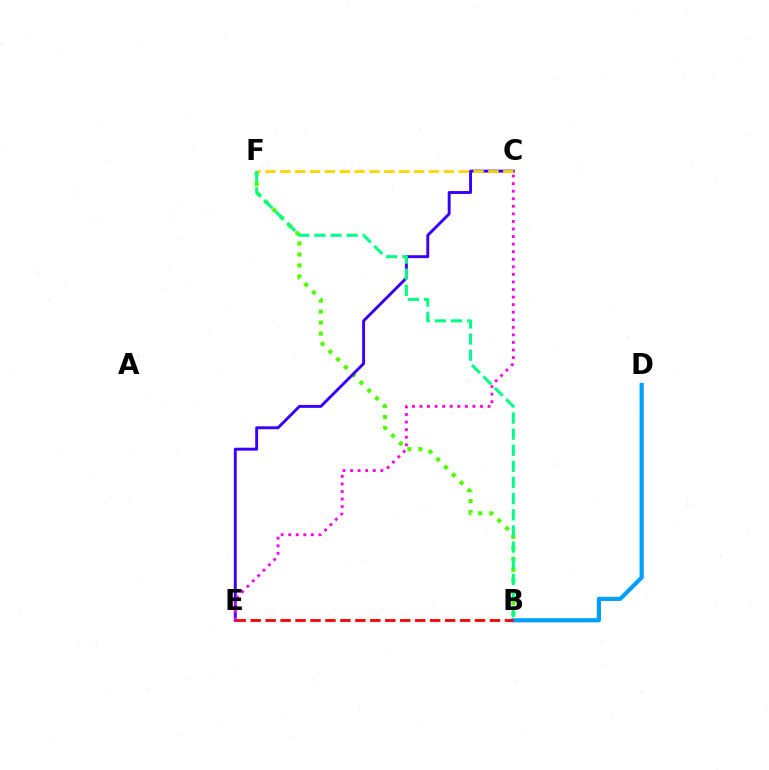{('B', 'F'): [{'color': '#4fff00', 'line_style': 'dotted', 'thickness': 2.99}, {'color': '#00ff86', 'line_style': 'dashed', 'thickness': 2.19}], ('C', 'E'): [{'color': '#3700ff', 'line_style': 'solid', 'thickness': 2.1}, {'color': '#ff00ed', 'line_style': 'dotted', 'thickness': 2.06}], ('B', 'D'): [{'color': '#009eff', 'line_style': 'solid', 'thickness': 3.0}], ('C', 'F'): [{'color': '#ffd500', 'line_style': 'dashed', 'thickness': 2.02}], ('B', 'E'): [{'color': '#ff0000', 'line_style': 'dashed', 'thickness': 2.03}]}